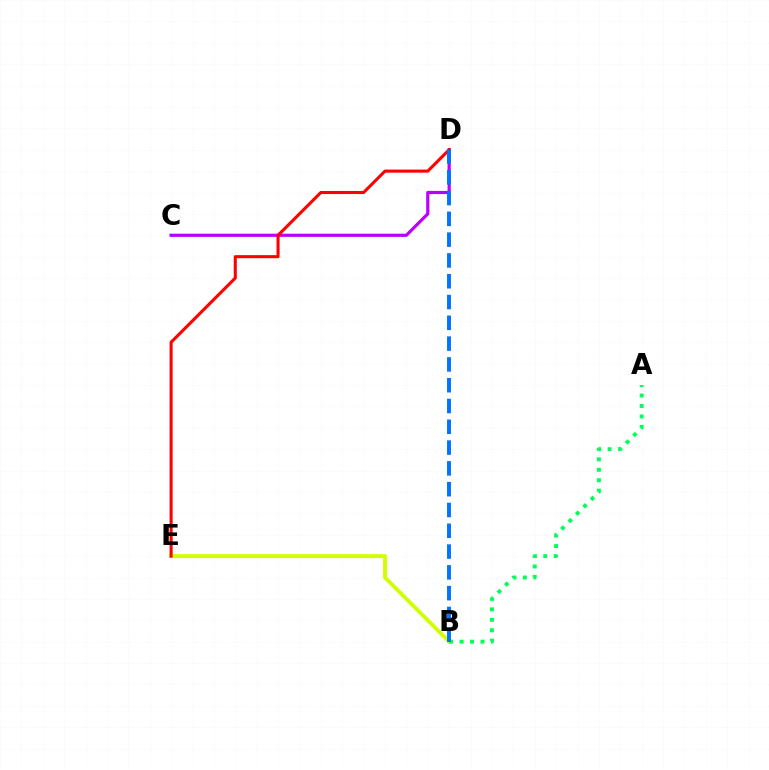{('B', 'E'): [{'color': '#d1ff00', 'line_style': 'solid', 'thickness': 2.8}], ('C', 'D'): [{'color': '#b900ff', 'line_style': 'solid', 'thickness': 2.29}], ('A', 'B'): [{'color': '#00ff5c', 'line_style': 'dotted', 'thickness': 2.84}], ('D', 'E'): [{'color': '#ff0000', 'line_style': 'solid', 'thickness': 2.21}], ('B', 'D'): [{'color': '#0074ff', 'line_style': 'dashed', 'thickness': 2.82}]}